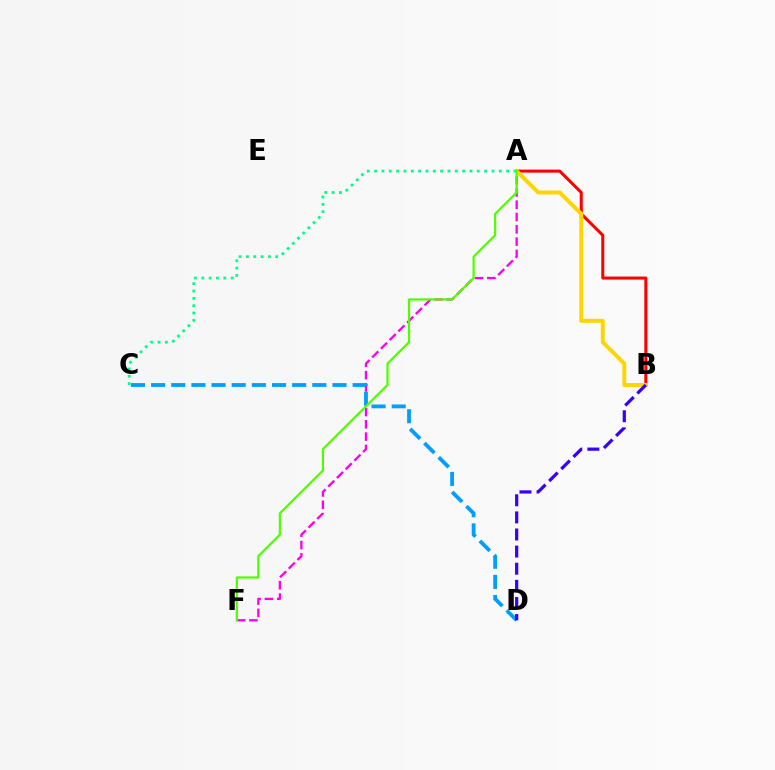{('A', 'B'): [{'color': '#ff0000', 'line_style': 'solid', 'thickness': 2.18}, {'color': '#ffd500', 'line_style': 'solid', 'thickness': 2.85}], ('A', 'F'): [{'color': '#ff00ed', 'line_style': 'dashed', 'thickness': 1.67}, {'color': '#4fff00', 'line_style': 'solid', 'thickness': 1.6}], ('C', 'D'): [{'color': '#009eff', 'line_style': 'dashed', 'thickness': 2.74}], ('B', 'D'): [{'color': '#3700ff', 'line_style': 'dashed', 'thickness': 2.32}], ('A', 'C'): [{'color': '#00ff86', 'line_style': 'dotted', 'thickness': 1.99}]}